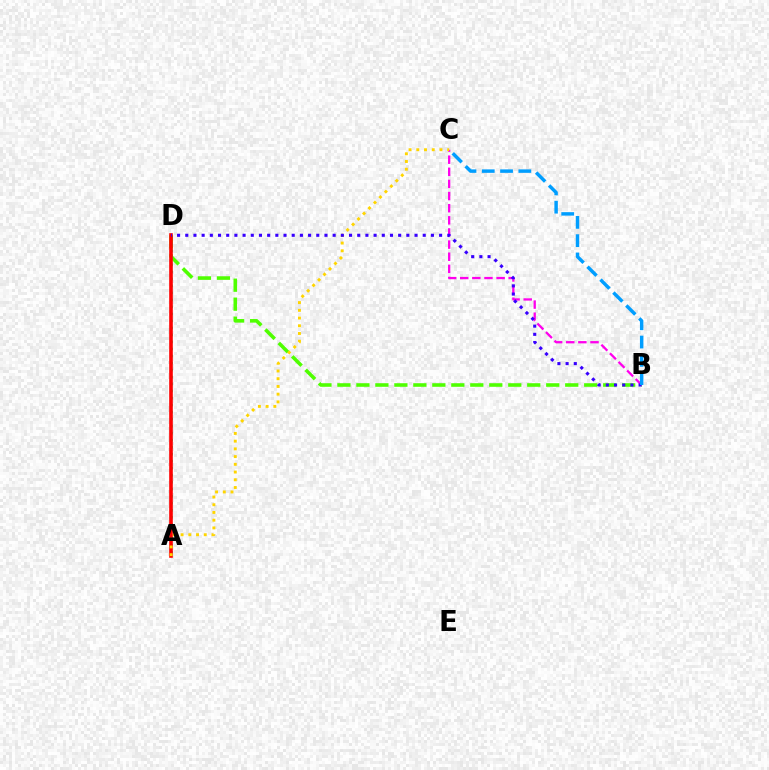{('B', 'D'): [{'color': '#4fff00', 'line_style': 'dashed', 'thickness': 2.58}, {'color': '#3700ff', 'line_style': 'dotted', 'thickness': 2.22}], ('B', 'C'): [{'color': '#ff00ed', 'line_style': 'dashed', 'thickness': 1.65}, {'color': '#009eff', 'line_style': 'dashed', 'thickness': 2.48}], ('A', 'D'): [{'color': '#00ff86', 'line_style': 'dotted', 'thickness': 1.9}, {'color': '#ff0000', 'line_style': 'solid', 'thickness': 2.6}], ('A', 'C'): [{'color': '#ffd500', 'line_style': 'dotted', 'thickness': 2.1}]}